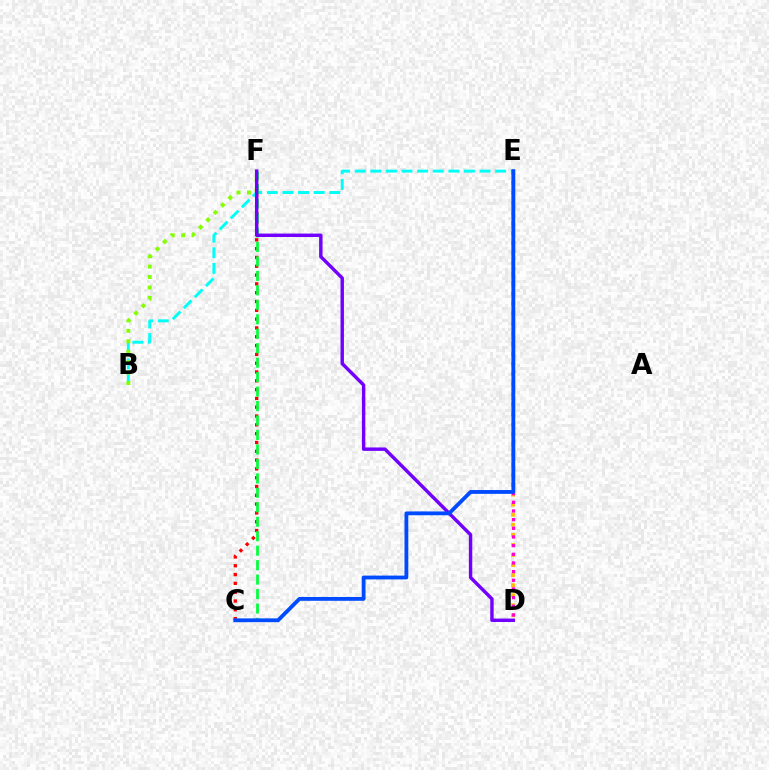{('D', 'E'): [{'color': '#ffbd00', 'line_style': 'dotted', 'thickness': 2.73}, {'color': '#ff00cf', 'line_style': 'dotted', 'thickness': 2.35}], ('B', 'E'): [{'color': '#00fff6', 'line_style': 'dashed', 'thickness': 2.12}], ('C', 'F'): [{'color': '#ff0000', 'line_style': 'dotted', 'thickness': 2.39}, {'color': '#00ff39', 'line_style': 'dashed', 'thickness': 1.96}], ('B', 'F'): [{'color': '#84ff00', 'line_style': 'dotted', 'thickness': 2.84}], ('D', 'F'): [{'color': '#7200ff', 'line_style': 'solid', 'thickness': 2.47}], ('C', 'E'): [{'color': '#004bff', 'line_style': 'solid', 'thickness': 2.75}]}